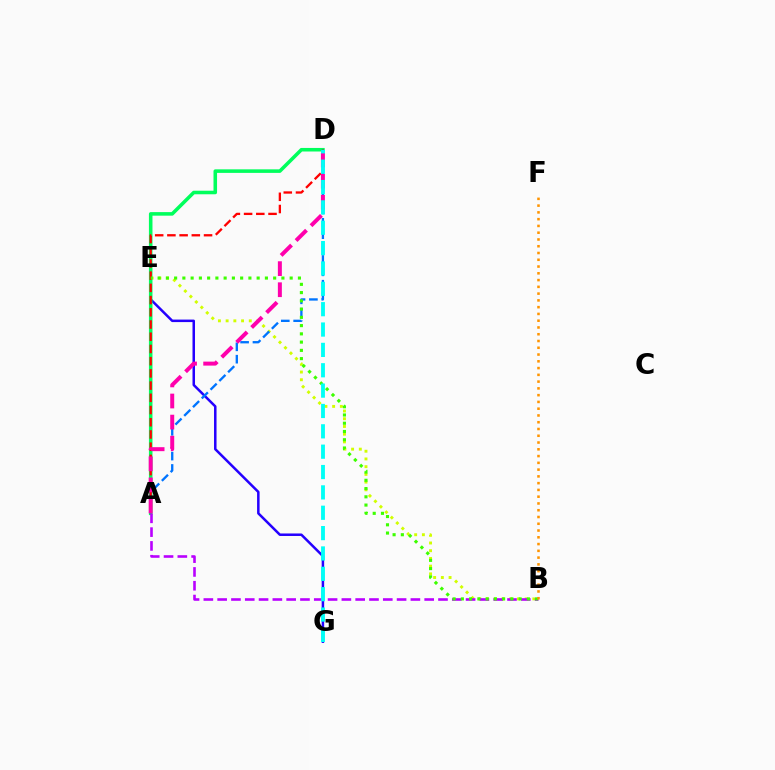{('E', 'G'): [{'color': '#2500ff', 'line_style': 'solid', 'thickness': 1.81}], ('B', 'E'): [{'color': '#d1ff00', 'line_style': 'dotted', 'thickness': 2.1}, {'color': '#3dff00', 'line_style': 'dotted', 'thickness': 2.24}], ('A', 'D'): [{'color': '#00ff5c', 'line_style': 'solid', 'thickness': 2.56}, {'color': '#0074ff', 'line_style': 'dashed', 'thickness': 1.68}, {'color': '#ff0000', 'line_style': 'dashed', 'thickness': 1.66}, {'color': '#ff00ac', 'line_style': 'dashed', 'thickness': 2.86}], ('A', 'B'): [{'color': '#b900ff', 'line_style': 'dashed', 'thickness': 1.88}], ('D', 'G'): [{'color': '#00fff6', 'line_style': 'dashed', 'thickness': 2.77}], ('B', 'F'): [{'color': '#ff9400', 'line_style': 'dotted', 'thickness': 1.84}]}